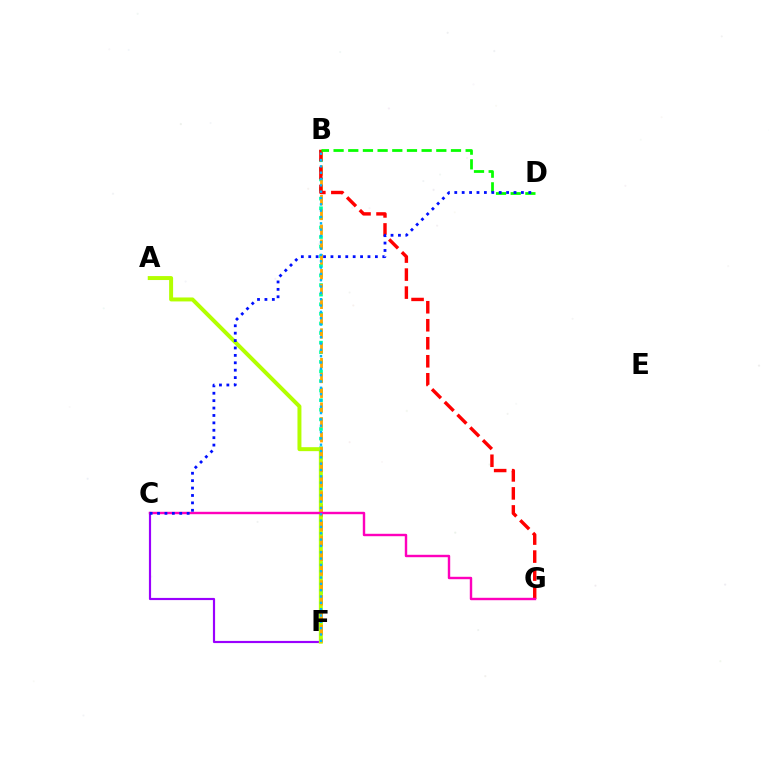{('C', 'F'): [{'color': '#9b00ff', 'line_style': 'solid', 'thickness': 1.56}], ('B', 'F'): [{'color': '#00ff9d', 'line_style': 'dotted', 'thickness': 2.61}, {'color': '#ffa500', 'line_style': 'dashed', 'thickness': 2.01}, {'color': '#00b5ff', 'line_style': 'dotted', 'thickness': 1.72}], ('A', 'F'): [{'color': '#b3ff00', 'line_style': 'solid', 'thickness': 2.85}], ('B', 'G'): [{'color': '#ff0000', 'line_style': 'dashed', 'thickness': 2.45}], ('C', 'G'): [{'color': '#ff00bd', 'line_style': 'solid', 'thickness': 1.74}], ('B', 'D'): [{'color': '#08ff00', 'line_style': 'dashed', 'thickness': 1.99}], ('C', 'D'): [{'color': '#0010ff', 'line_style': 'dotted', 'thickness': 2.01}]}